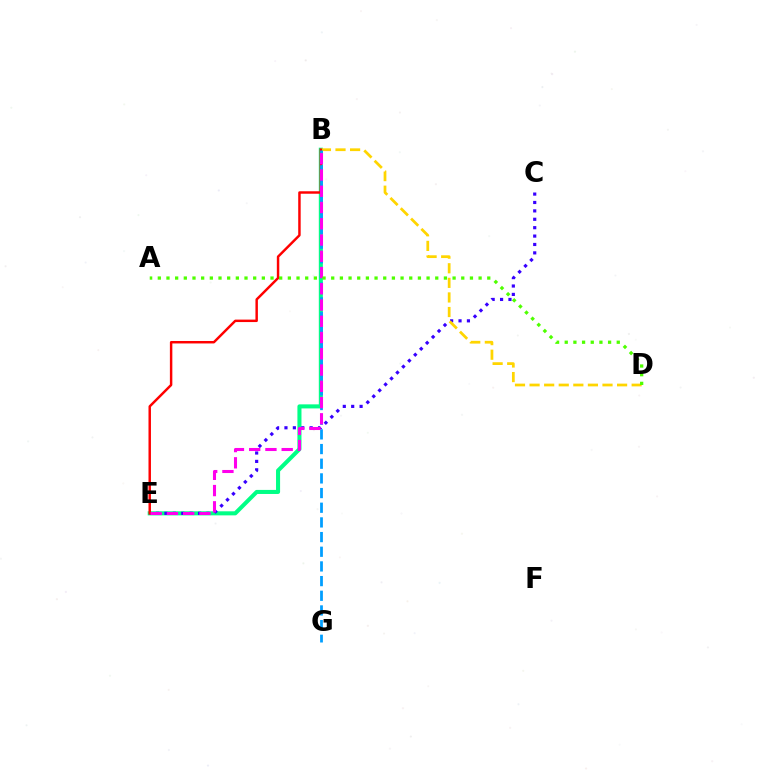{('B', 'E'): [{'color': '#00ff86', 'line_style': 'solid', 'thickness': 2.92}, {'color': '#ff0000', 'line_style': 'solid', 'thickness': 1.77}, {'color': '#ff00ed', 'line_style': 'dashed', 'thickness': 2.21}], ('C', 'E'): [{'color': '#3700ff', 'line_style': 'dotted', 'thickness': 2.28}], ('B', 'D'): [{'color': '#ffd500', 'line_style': 'dashed', 'thickness': 1.98}], ('B', 'G'): [{'color': '#009eff', 'line_style': 'dashed', 'thickness': 1.99}], ('A', 'D'): [{'color': '#4fff00', 'line_style': 'dotted', 'thickness': 2.36}]}